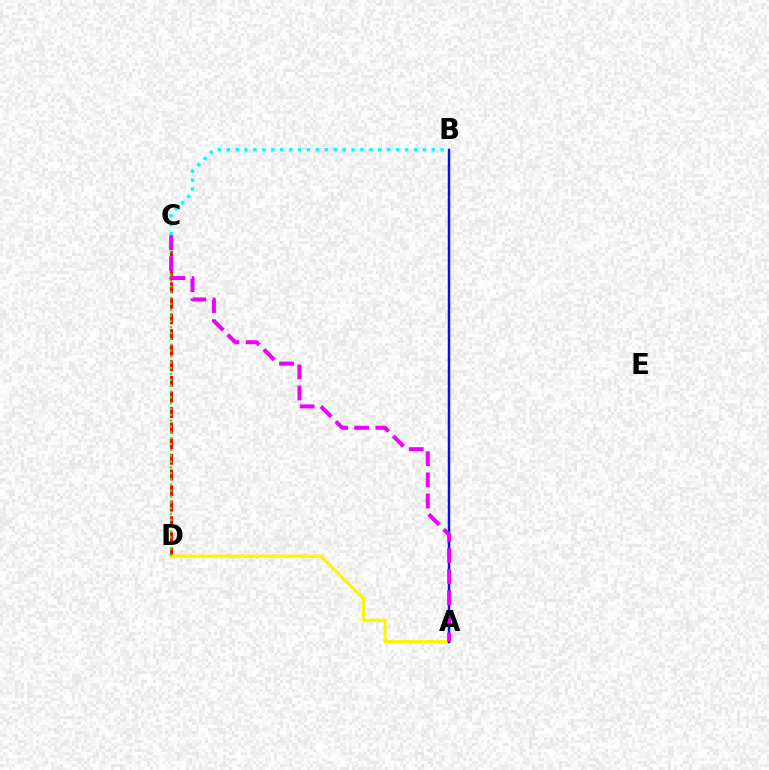{('C', 'D'): [{'color': '#ff0000', 'line_style': 'dashed', 'thickness': 2.12}, {'color': '#08ff00', 'line_style': 'dotted', 'thickness': 1.59}], ('A', 'D'): [{'color': '#fcf500', 'line_style': 'solid', 'thickness': 2.34}], ('B', 'C'): [{'color': '#00fff6', 'line_style': 'dotted', 'thickness': 2.42}], ('A', 'B'): [{'color': '#0010ff', 'line_style': 'solid', 'thickness': 1.78}], ('A', 'C'): [{'color': '#ee00ff', 'line_style': 'dashed', 'thickness': 2.87}]}